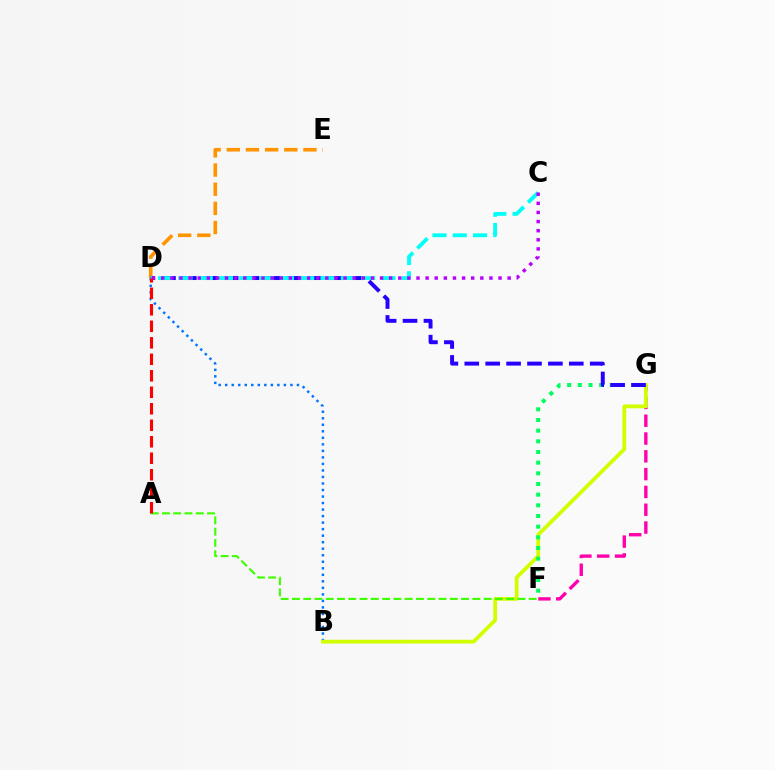{('F', 'G'): [{'color': '#ff00ac', 'line_style': 'dashed', 'thickness': 2.42}, {'color': '#00ff5c', 'line_style': 'dotted', 'thickness': 2.9}], ('B', 'D'): [{'color': '#0074ff', 'line_style': 'dotted', 'thickness': 1.77}], ('D', 'E'): [{'color': '#ff9400', 'line_style': 'dashed', 'thickness': 2.6}], ('B', 'G'): [{'color': '#d1ff00', 'line_style': 'solid', 'thickness': 2.72}], ('D', 'G'): [{'color': '#2500ff', 'line_style': 'dashed', 'thickness': 2.84}], ('A', 'F'): [{'color': '#3dff00', 'line_style': 'dashed', 'thickness': 1.53}], ('C', 'D'): [{'color': '#00fff6', 'line_style': 'dashed', 'thickness': 2.76}, {'color': '#b900ff', 'line_style': 'dotted', 'thickness': 2.48}], ('A', 'D'): [{'color': '#ff0000', 'line_style': 'dashed', 'thickness': 2.24}]}